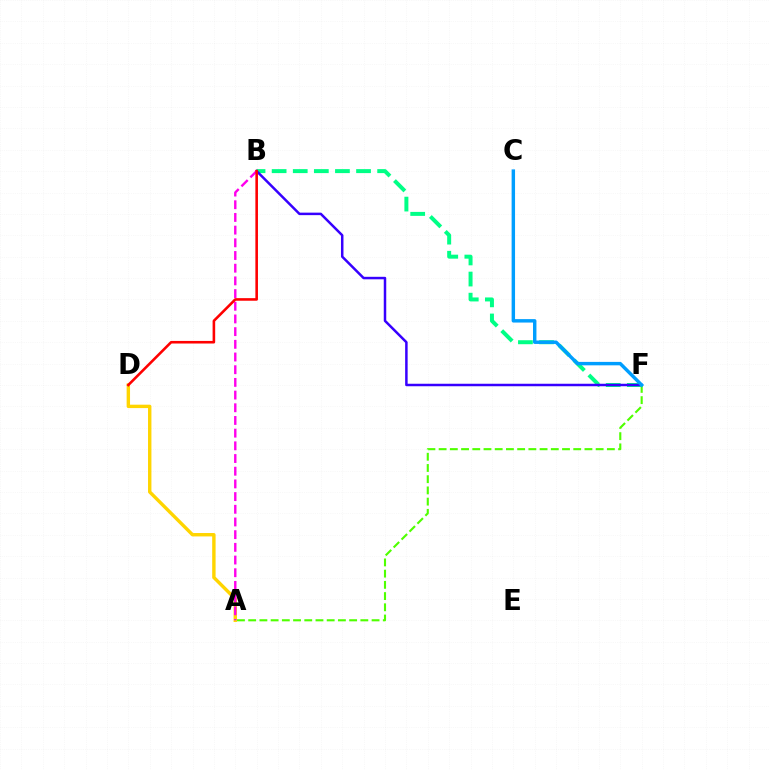{('B', 'F'): [{'color': '#00ff86', 'line_style': 'dashed', 'thickness': 2.87}, {'color': '#3700ff', 'line_style': 'solid', 'thickness': 1.8}], ('A', 'D'): [{'color': '#ffd500', 'line_style': 'solid', 'thickness': 2.45}], ('A', 'B'): [{'color': '#ff00ed', 'line_style': 'dashed', 'thickness': 1.72}], ('A', 'F'): [{'color': '#4fff00', 'line_style': 'dashed', 'thickness': 1.52}], ('B', 'D'): [{'color': '#ff0000', 'line_style': 'solid', 'thickness': 1.86}], ('C', 'F'): [{'color': '#009eff', 'line_style': 'solid', 'thickness': 2.47}]}